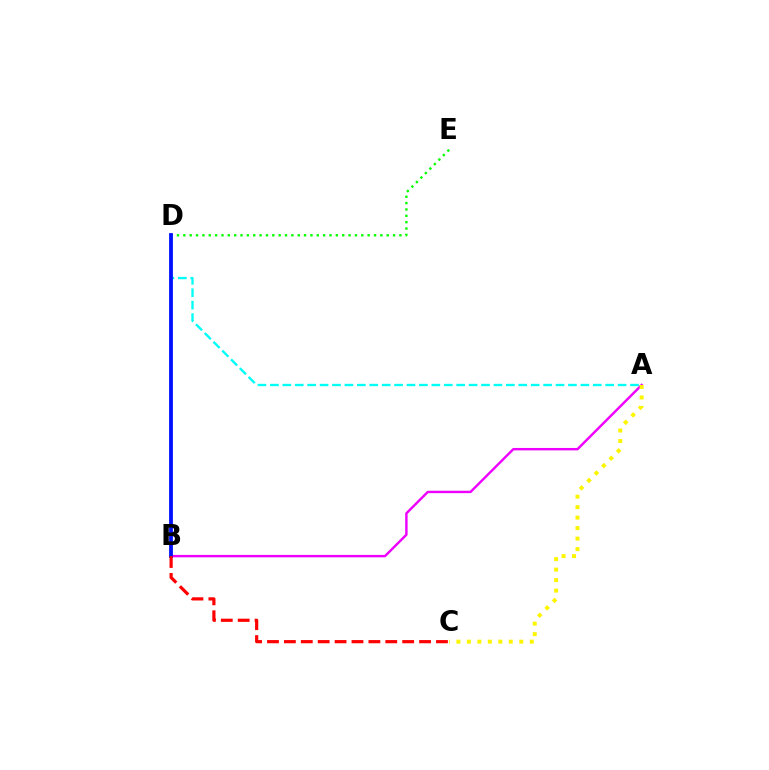{('A', 'D'): [{'color': '#00fff6', 'line_style': 'dashed', 'thickness': 1.69}], ('A', 'B'): [{'color': '#ee00ff', 'line_style': 'solid', 'thickness': 1.74}], ('A', 'C'): [{'color': '#fcf500', 'line_style': 'dotted', 'thickness': 2.85}], ('D', 'E'): [{'color': '#08ff00', 'line_style': 'dotted', 'thickness': 1.73}], ('B', 'D'): [{'color': '#0010ff', 'line_style': 'solid', 'thickness': 2.73}], ('B', 'C'): [{'color': '#ff0000', 'line_style': 'dashed', 'thickness': 2.3}]}